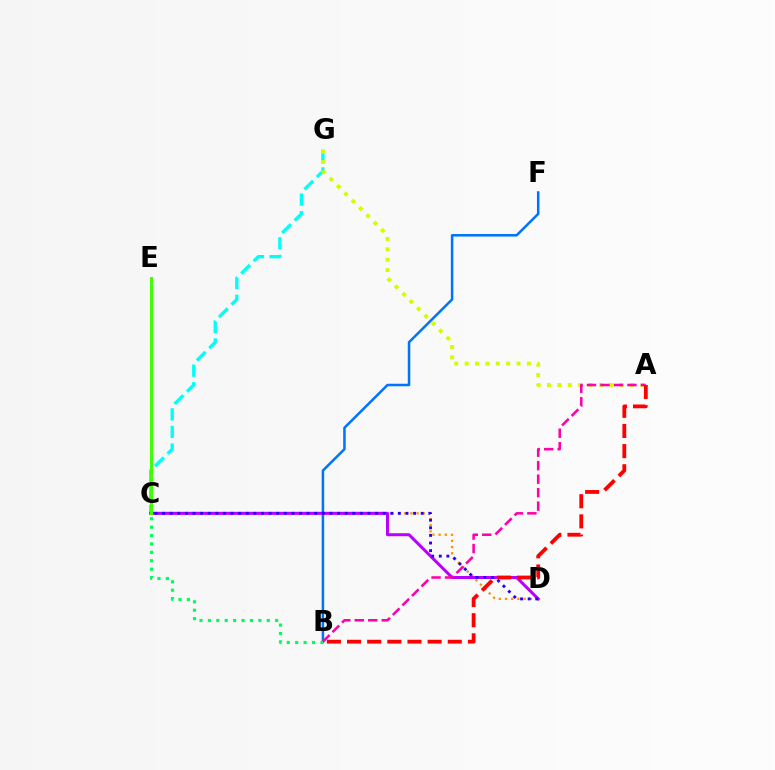{('B', 'F'): [{'color': '#0074ff', 'line_style': 'solid', 'thickness': 1.81}], ('C', 'G'): [{'color': '#00fff6', 'line_style': 'dashed', 'thickness': 2.39}], ('C', 'D'): [{'color': '#ff9400', 'line_style': 'dotted', 'thickness': 1.68}, {'color': '#b900ff', 'line_style': 'solid', 'thickness': 2.17}, {'color': '#2500ff', 'line_style': 'dotted', 'thickness': 2.07}], ('A', 'G'): [{'color': '#d1ff00', 'line_style': 'dotted', 'thickness': 2.82}], ('B', 'C'): [{'color': '#00ff5c', 'line_style': 'dotted', 'thickness': 2.28}], ('C', 'E'): [{'color': '#3dff00', 'line_style': 'solid', 'thickness': 2.12}], ('A', 'B'): [{'color': '#ff00ac', 'line_style': 'dashed', 'thickness': 1.83}, {'color': '#ff0000', 'line_style': 'dashed', 'thickness': 2.74}]}